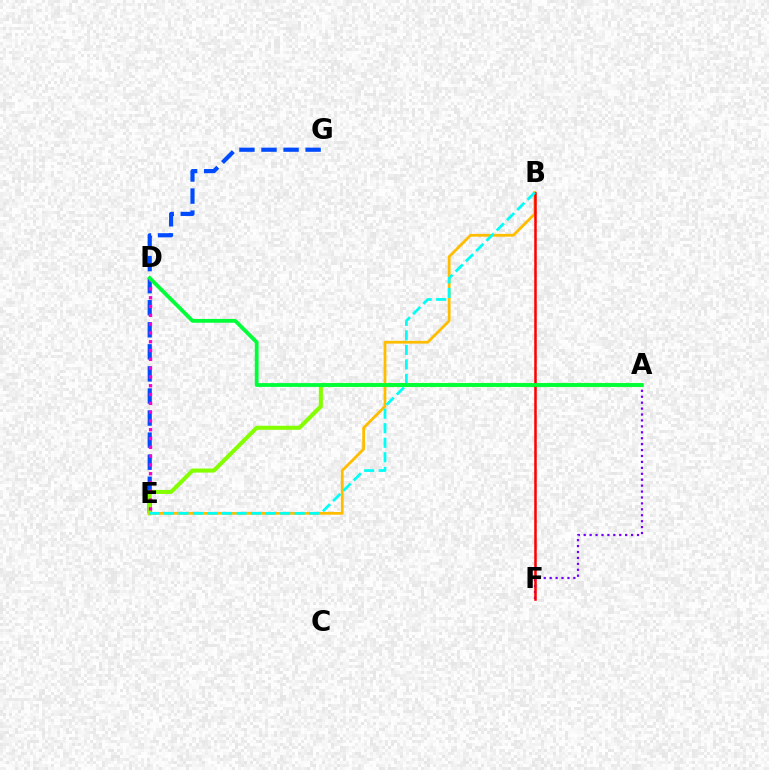{('A', 'F'): [{'color': '#7200ff', 'line_style': 'dotted', 'thickness': 1.61}], ('E', 'G'): [{'color': '#004bff', 'line_style': 'dashed', 'thickness': 3.0}], ('A', 'E'): [{'color': '#84ff00', 'line_style': 'solid', 'thickness': 2.92}], ('B', 'E'): [{'color': '#ffbd00', 'line_style': 'solid', 'thickness': 1.99}, {'color': '#00fff6', 'line_style': 'dashed', 'thickness': 1.97}], ('B', 'F'): [{'color': '#ff0000', 'line_style': 'solid', 'thickness': 1.83}], ('D', 'E'): [{'color': '#ff00cf', 'line_style': 'dotted', 'thickness': 2.39}], ('A', 'D'): [{'color': '#00ff39', 'line_style': 'solid', 'thickness': 2.74}]}